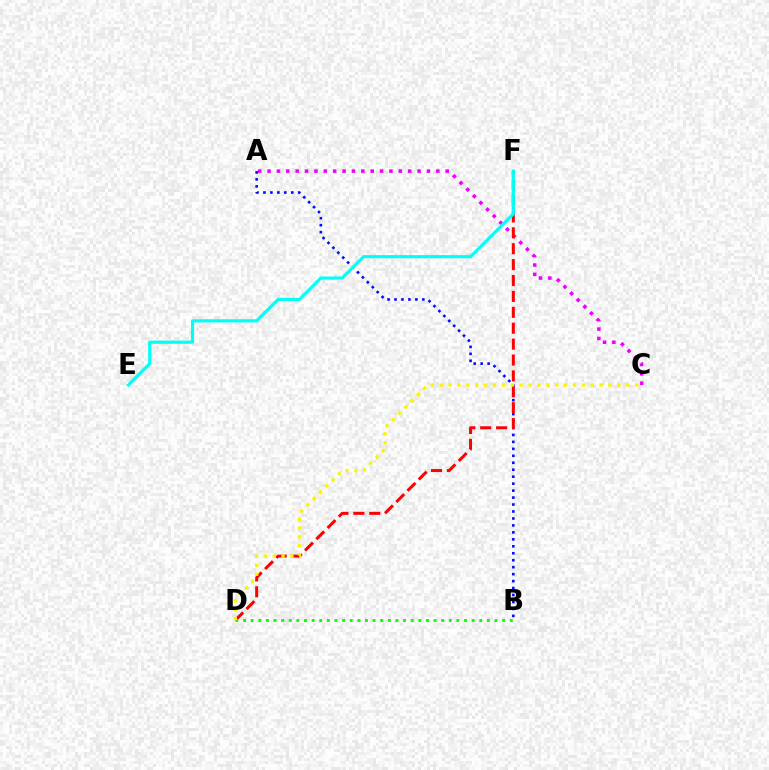{('A', 'C'): [{'color': '#ee00ff', 'line_style': 'dotted', 'thickness': 2.55}], ('A', 'B'): [{'color': '#0010ff', 'line_style': 'dotted', 'thickness': 1.89}], ('D', 'F'): [{'color': '#ff0000', 'line_style': 'dashed', 'thickness': 2.16}], ('B', 'D'): [{'color': '#08ff00', 'line_style': 'dotted', 'thickness': 2.07}], ('C', 'D'): [{'color': '#fcf500', 'line_style': 'dotted', 'thickness': 2.41}], ('E', 'F'): [{'color': '#00fff6', 'line_style': 'solid', 'thickness': 2.27}]}